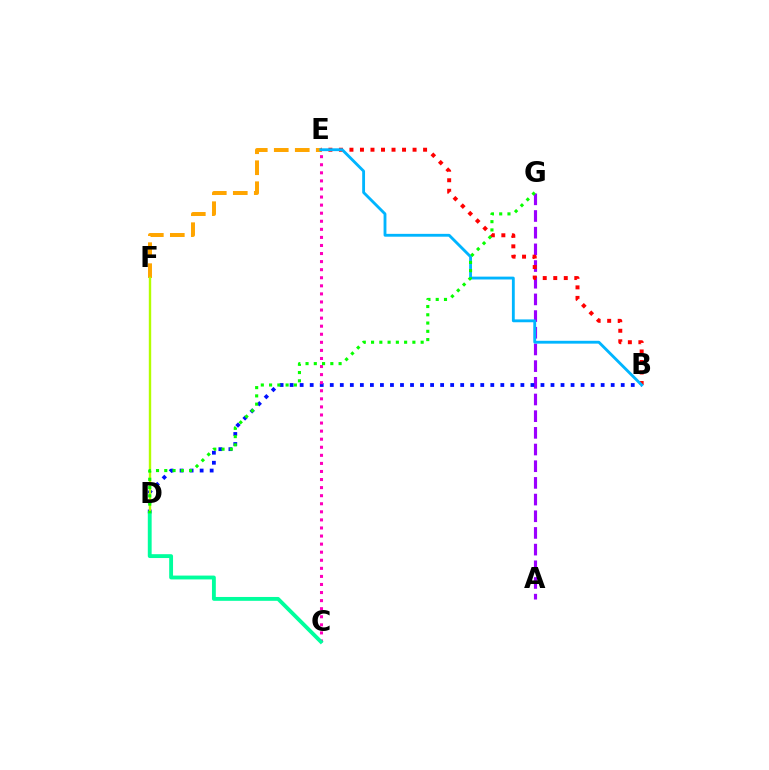{('A', 'G'): [{'color': '#9b00ff', 'line_style': 'dashed', 'thickness': 2.27}], ('B', 'D'): [{'color': '#0010ff', 'line_style': 'dotted', 'thickness': 2.73}], ('E', 'F'): [{'color': '#ffa500', 'line_style': 'dashed', 'thickness': 2.85}], ('B', 'E'): [{'color': '#ff0000', 'line_style': 'dotted', 'thickness': 2.86}, {'color': '#00b5ff', 'line_style': 'solid', 'thickness': 2.05}], ('D', 'F'): [{'color': '#b3ff00', 'line_style': 'solid', 'thickness': 1.72}], ('C', 'E'): [{'color': '#ff00bd', 'line_style': 'dotted', 'thickness': 2.19}], ('C', 'D'): [{'color': '#00ff9d', 'line_style': 'solid', 'thickness': 2.77}], ('D', 'G'): [{'color': '#08ff00', 'line_style': 'dotted', 'thickness': 2.25}]}